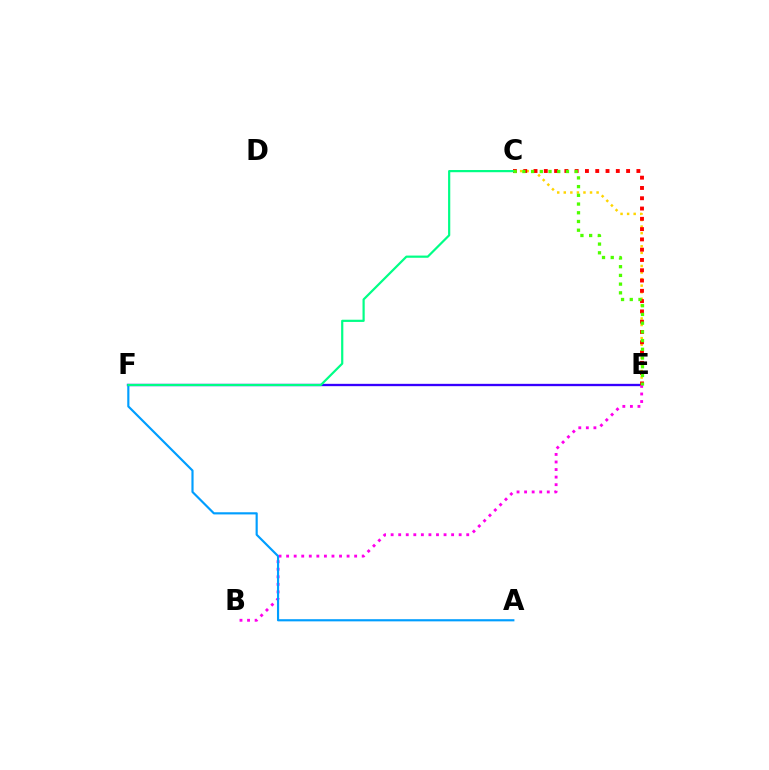{('C', 'E'): [{'color': '#ffd500', 'line_style': 'dotted', 'thickness': 1.78}, {'color': '#ff0000', 'line_style': 'dotted', 'thickness': 2.79}, {'color': '#4fff00', 'line_style': 'dotted', 'thickness': 2.37}], ('E', 'F'): [{'color': '#3700ff', 'line_style': 'solid', 'thickness': 1.68}], ('B', 'E'): [{'color': '#ff00ed', 'line_style': 'dotted', 'thickness': 2.05}], ('A', 'F'): [{'color': '#009eff', 'line_style': 'solid', 'thickness': 1.56}], ('C', 'F'): [{'color': '#00ff86', 'line_style': 'solid', 'thickness': 1.58}]}